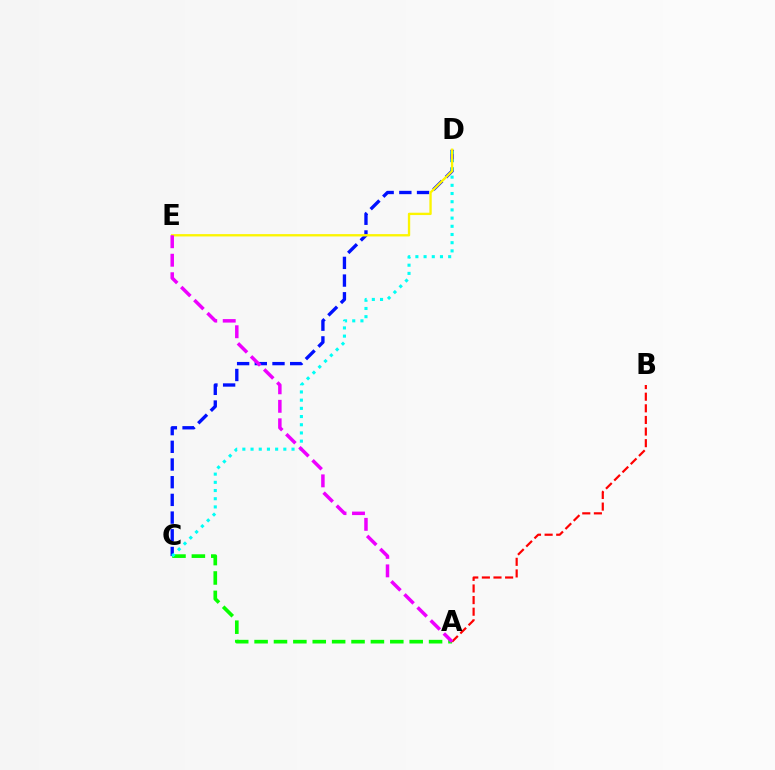{('C', 'D'): [{'color': '#0010ff', 'line_style': 'dashed', 'thickness': 2.4}, {'color': '#00fff6', 'line_style': 'dotted', 'thickness': 2.23}], ('A', 'C'): [{'color': '#08ff00', 'line_style': 'dashed', 'thickness': 2.63}], ('A', 'B'): [{'color': '#ff0000', 'line_style': 'dashed', 'thickness': 1.58}], ('D', 'E'): [{'color': '#fcf500', 'line_style': 'solid', 'thickness': 1.69}], ('A', 'E'): [{'color': '#ee00ff', 'line_style': 'dashed', 'thickness': 2.51}]}